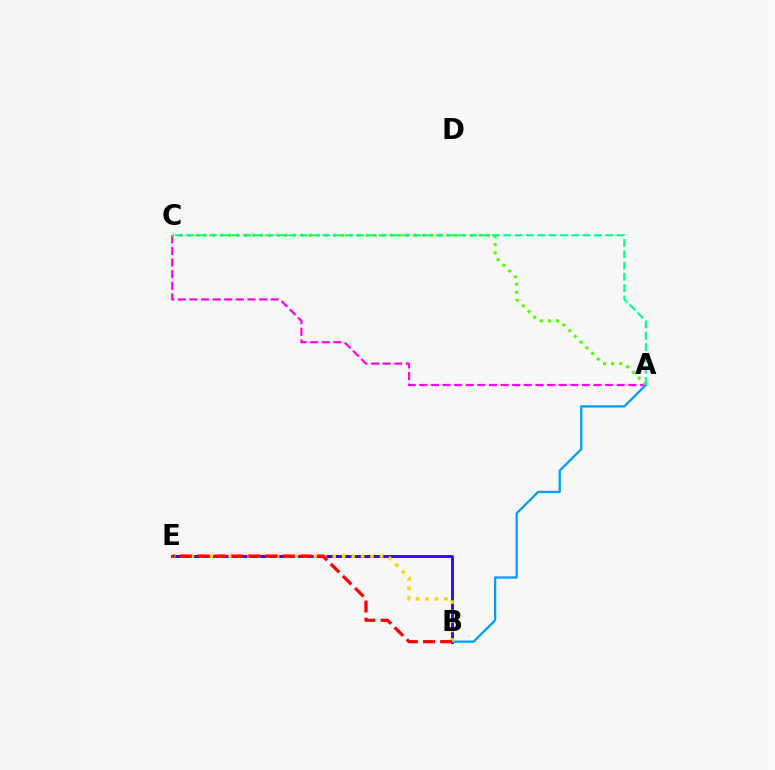{('A', 'C'): [{'color': '#ff00ed', 'line_style': 'dashed', 'thickness': 1.58}, {'color': '#4fff00', 'line_style': 'dotted', 'thickness': 2.2}, {'color': '#00ff86', 'line_style': 'dashed', 'thickness': 1.54}], ('B', 'E'): [{'color': '#3700ff', 'line_style': 'solid', 'thickness': 2.08}, {'color': '#ffd500', 'line_style': 'dotted', 'thickness': 2.57}, {'color': '#ff0000', 'line_style': 'dashed', 'thickness': 2.33}], ('A', 'B'): [{'color': '#009eff', 'line_style': 'solid', 'thickness': 1.65}]}